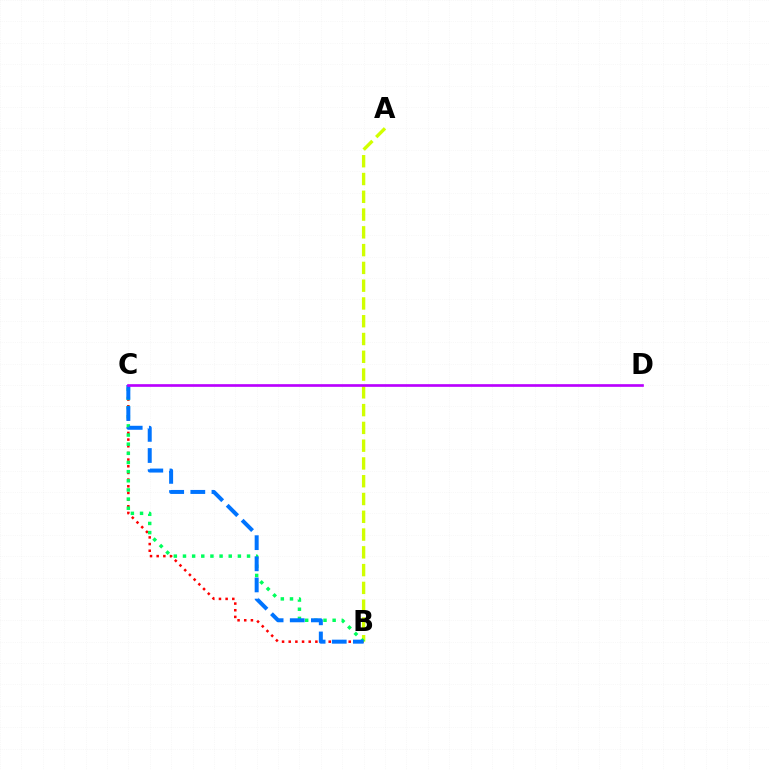{('B', 'C'): [{'color': '#ff0000', 'line_style': 'dotted', 'thickness': 1.81}, {'color': '#00ff5c', 'line_style': 'dotted', 'thickness': 2.49}, {'color': '#0074ff', 'line_style': 'dashed', 'thickness': 2.87}], ('A', 'B'): [{'color': '#d1ff00', 'line_style': 'dashed', 'thickness': 2.42}], ('C', 'D'): [{'color': '#b900ff', 'line_style': 'solid', 'thickness': 1.92}]}